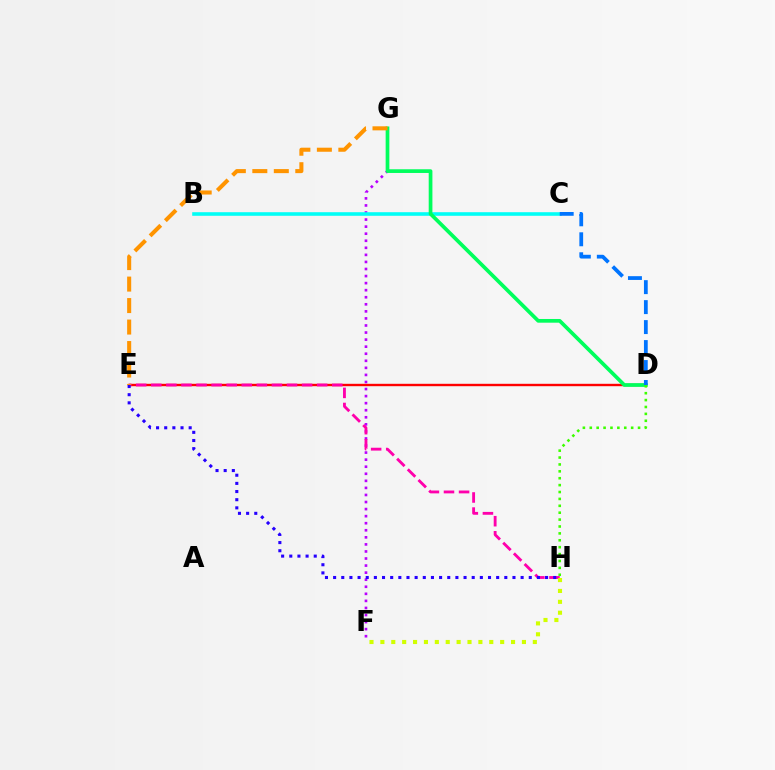{('D', 'E'): [{'color': '#ff0000', 'line_style': 'solid', 'thickness': 1.72}], ('F', 'G'): [{'color': '#b900ff', 'line_style': 'dotted', 'thickness': 1.92}], ('B', 'C'): [{'color': '#00fff6', 'line_style': 'solid', 'thickness': 2.58}], ('D', 'G'): [{'color': '#00ff5c', 'line_style': 'solid', 'thickness': 2.67}], ('C', 'D'): [{'color': '#0074ff', 'line_style': 'dashed', 'thickness': 2.71}], ('E', 'H'): [{'color': '#ff00ac', 'line_style': 'dashed', 'thickness': 2.05}, {'color': '#2500ff', 'line_style': 'dotted', 'thickness': 2.21}], ('E', 'G'): [{'color': '#ff9400', 'line_style': 'dashed', 'thickness': 2.92}], ('D', 'H'): [{'color': '#3dff00', 'line_style': 'dotted', 'thickness': 1.87}], ('F', 'H'): [{'color': '#d1ff00', 'line_style': 'dotted', 'thickness': 2.96}]}